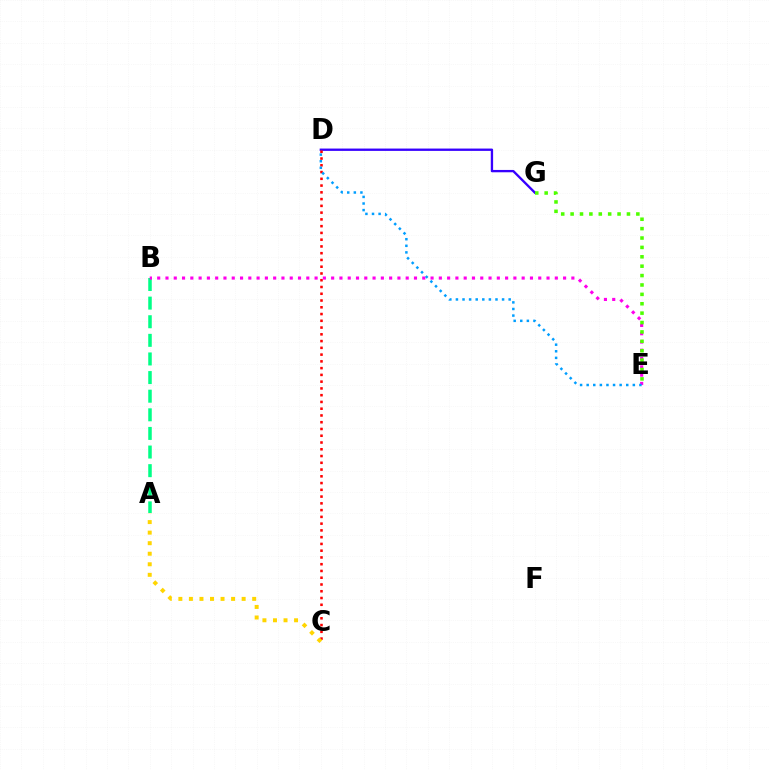{('D', 'G'): [{'color': '#3700ff', 'line_style': 'solid', 'thickness': 1.68}], ('C', 'D'): [{'color': '#ff0000', 'line_style': 'dotted', 'thickness': 1.84}], ('A', 'C'): [{'color': '#ffd500', 'line_style': 'dotted', 'thickness': 2.87}], ('A', 'B'): [{'color': '#00ff86', 'line_style': 'dashed', 'thickness': 2.53}], ('B', 'E'): [{'color': '#ff00ed', 'line_style': 'dotted', 'thickness': 2.25}], ('E', 'G'): [{'color': '#4fff00', 'line_style': 'dotted', 'thickness': 2.55}], ('D', 'E'): [{'color': '#009eff', 'line_style': 'dotted', 'thickness': 1.79}]}